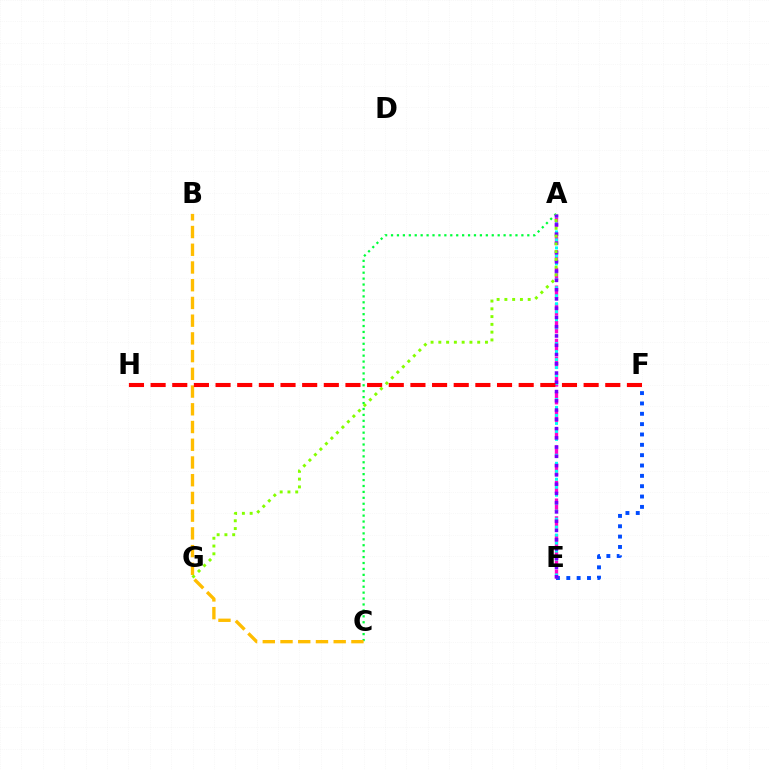{('A', 'C'): [{'color': '#00ff39', 'line_style': 'dotted', 'thickness': 1.61}], ('E', 'F'): [{'color': '#004bff', 'line_style': 'dotted', 'thickness': 2.81}], ('A', 'E'): [{'color': '#ff00cf', 'line_style': 'dashed', 'thickness': 2.41}, {'color': '#00fff6', 'line_style': 'dotted', 'thickness': 2.17}, {'color': '#7200ff', 'line_style': 'dotted', 'thickness': 2.52}], ('B', 'C'): [{'color': '#ffbd00', 'line_style': 'dashed', 'thickness': 2.41}], ('F', 'H'): [{'color': '#ff0000', 'line_style': 'dashed', 'thickness': 2.94}], ('A', 'G'): [{'color': '#84ff00', 'line_style': 'dotted', 'thickness': 2.11}]}